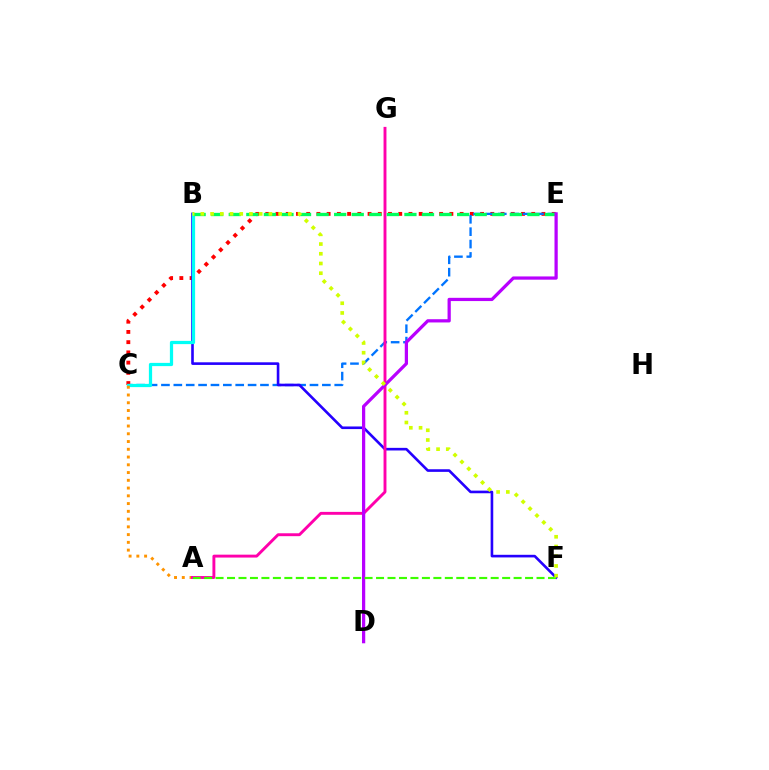{('C', 'E'): [{'color': '#ff0000', 'line_style': 'dotted', 'thickness': 2.78}, {'color': '#0074ff', 'line_style': 'dashed', 'thickness': 1.68}], ('B', 'F'): [{'color': '#2500ff', 'line_style': 'solid', 'thickness': 1.89}, {'color': '#d1ff00', 'line_style': 'dotted', 'thickness': 2.64}], ('B', 'C'): [{'color': '#00fff6', 'line_style': 'solid', 'thickness': 2.33}], ('A', 'C'): [{'color': '#ff9400', 'line_style': 'dotted', 'thickness': 2.11}], ('A', 'G'): [{'color': '#ff00ac', 'line_style': 'solid', 'thickness': 2.09}], ('B', 'E'): [{'color': '#00ff5c', 'line_style': 'dashed', 'thickness': 2.39}], ('D', 'E'): [{'color': '#b900ff', 'line_style': 'solid', 'thickness': 2.33}], ('A', 'F'): [{'color': '#3dff00', 'line_style': 'dashed', 'thickness': 1.56}]}